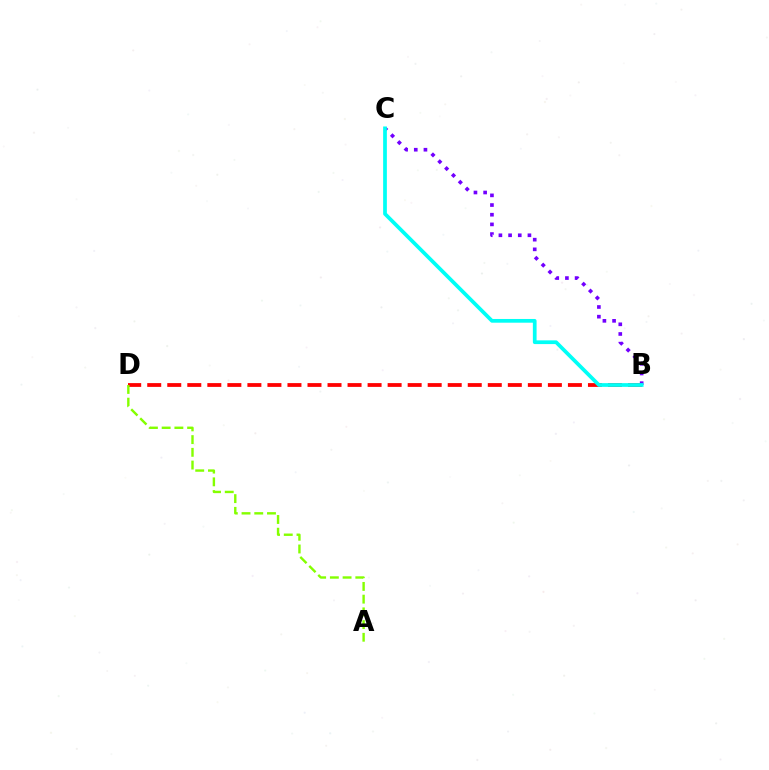{('B', 'D'): [{'color': '#ff0000', 'line_style': 'dashed', 'thickness': 2.72}], ('B', 'C'): [{'color': '#7200ff', 'line_style': 'dotted', 'thickness': 2.63}, {'color': '#00fff6', 'line_style': 'solid', 'thickness': 2.68}], ('A', 'D'): [{'color': '#84ff00', 'line_style': 'dashed', 'thickness': 1.73}]}